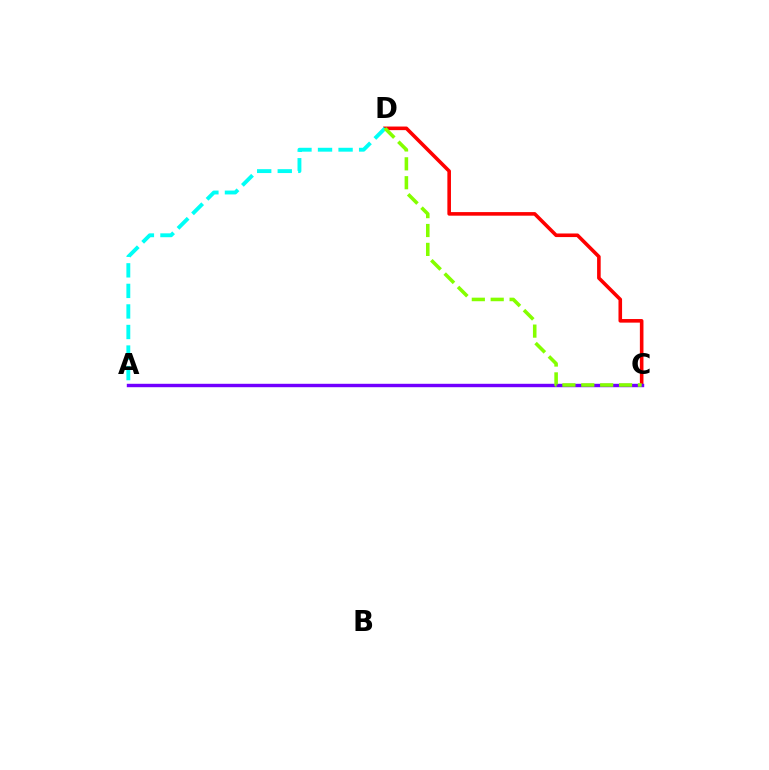{('C', 'D'): [{'color': '#ff0000', 'line_style': 'solid', 'thickness': 2.59}, {'color': '#84ff00', 'line_style': 'dashed', 'thickness': 2.57}], ('A', 'C'): [{'color': '#7200ff', 'line_style': 'solid', 'thickness': 2.46}], ('A', 'D'): [{'color': '#00fff6', 'line_style': 'dashed', 'thickness': 2.79}]}